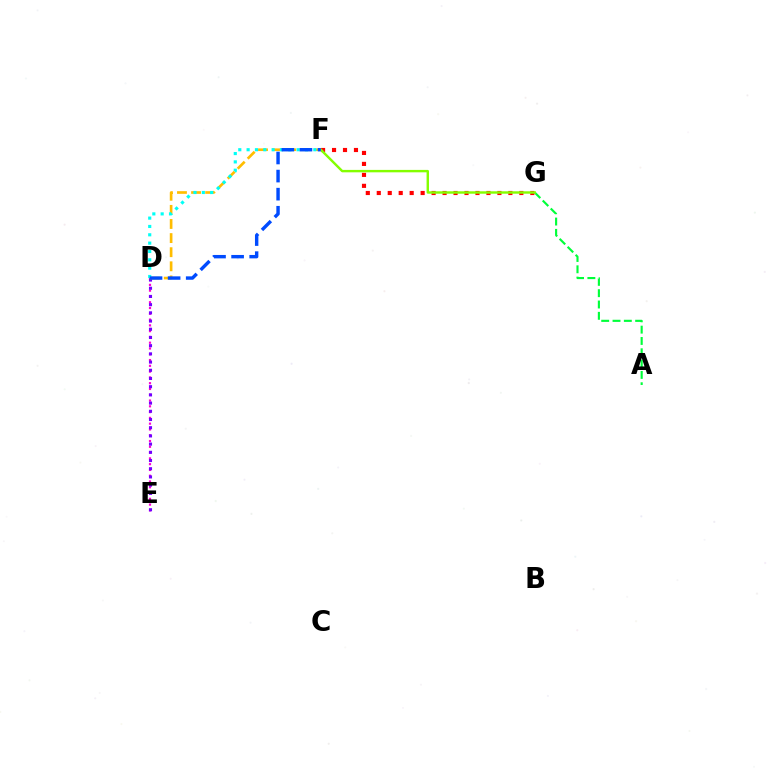{('D', 'E'): [{'color': '#ff00cf', 'line_style': 'dotted', 'thickness': 1.57}, {'color': '#7200ff', 'line_style': 'dotted', 'thickness': 2.23}], ('A', 'G'): [{'color': '#00ff39', 'line_style': 'dashed', 'thickness': 1.54}], ('F', 'G'): [{'color': '#ff0000', 'line_style': 'dotted', 'thickness': 2.98}, {'color': '#84ff00', 'line_style': 'solid', 'thickness': 1.74}], ('D', 'F'): [{'color': '#ffbd00', 'line_style': 'dashed', 'thickness': 1.92}, {'color': '#00fff6', 'line_style': 'dotted', 'thickness': 2.27}, {'color': '#004bff', 'line_style': 'dashed', 'thickness': 2.46}]}